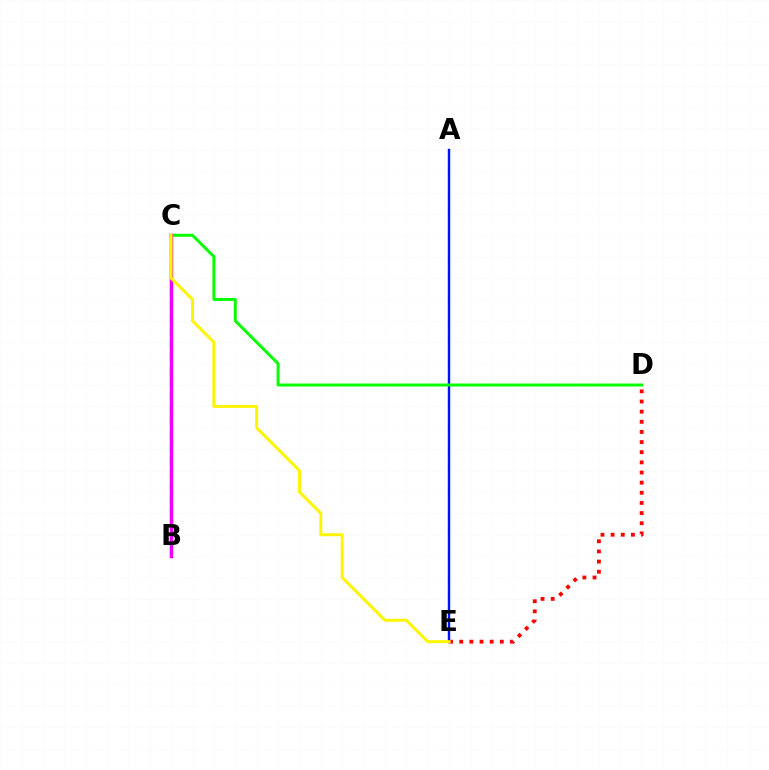{('B', 'C'): [{'color': '#00fff6', 'line_style': 'dashed', 'thickness': 1.76}, {'color': '#ee00ff', 'line_style': 'solid', 'thickness': 2.48}], ('A', 'E'): [{'color': '#0010ff', 'line_style': 'solid', 'thickness': 1.74}], ('C', 'D'): [{'color': '#08ff00', 'line_style': 'solid', 'thickness': 2.12}], ('D', 'E'): [{'color': '#ff0000', 'line_style': 'dotted', 'thickness': 2.76}], ('C', 'E'): [{'color': '#fcf500', 'line_style': 'solid', 'thickness': 2.14}]}